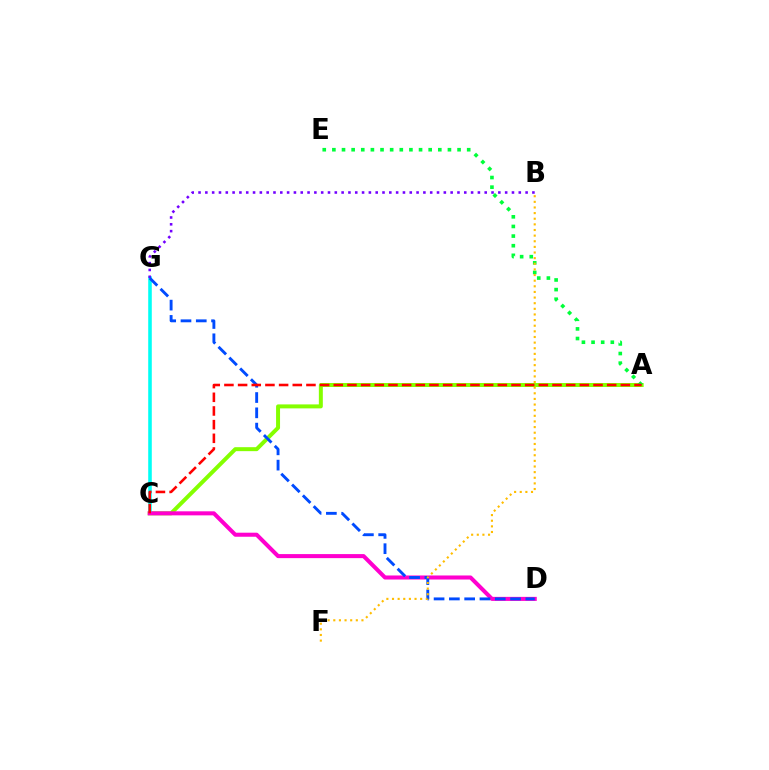{('A', 'C'): [{'color': '#84ff00', 'line_style': 'solid', 'thickness': 2.86}, {'color': '#ff0000', 'line_style': 'dashed', 'thickness': 1.86}], ('C', 'G'): [{'color': '#00fff6', 'line_style': 'solid', 'thickness': 2.57}], ('B', 'G'): [{'color': '#7200ff', 'line_style': 'dotted', 'thickness': 1.85}], ('C', 'D'): [{'color': '#ff00cf', 'line_style': 'solid', 'thickness': 2.91}], ('A', 'E'): [{'color': '#00ff39', 'line_style': 'dotted', 'thickness': 2.62}], ('D', 'G'): [{'color': '#004bff', 'line_style': 'dashed', 'thickness': 2.08}], ('B', 'F'): [{'color': '#ffbd00', 'line_style': 'dotted', 'thickness': 1.53}]}